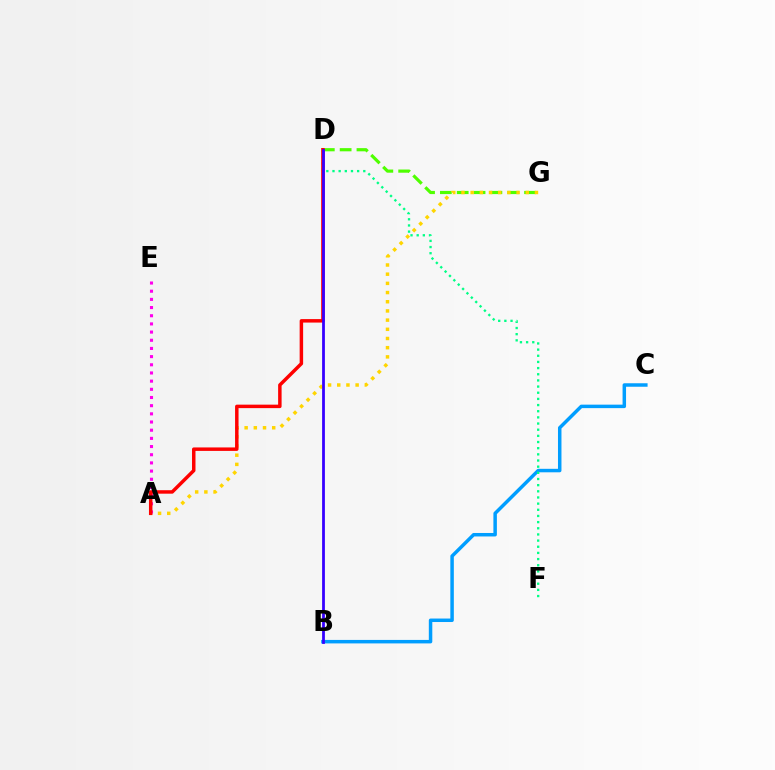{('B', 'C'): [{'color': '#009eff', 'line_style': 'solid', 'thickness': 2.51}], ('D', 'G'): [{'color': '#4fff00', 'line_style': 'dashed', 'thickness': 2.29}], ('A', 'G'): [{'color': '#ffd500', 'line_style': 'dotted', 'thickness': 2.5}], ('A', 'E'): [{'color': '#ff00ed', 'line_style': 'dotted', 'thickness': 2.22}], ('D', 'F'): [{'color': '#00ff86', 'line_style': 'dotted', 'thickness': 1.67}], ('A', 'D'): [{'color': '#ff0000', 'line_style': 'solid', 'thickness': 2.5}], ('B', 'D'): [{'color': '#3700ff', 'line_style': 'solid', 'thickness': 2.0}]}